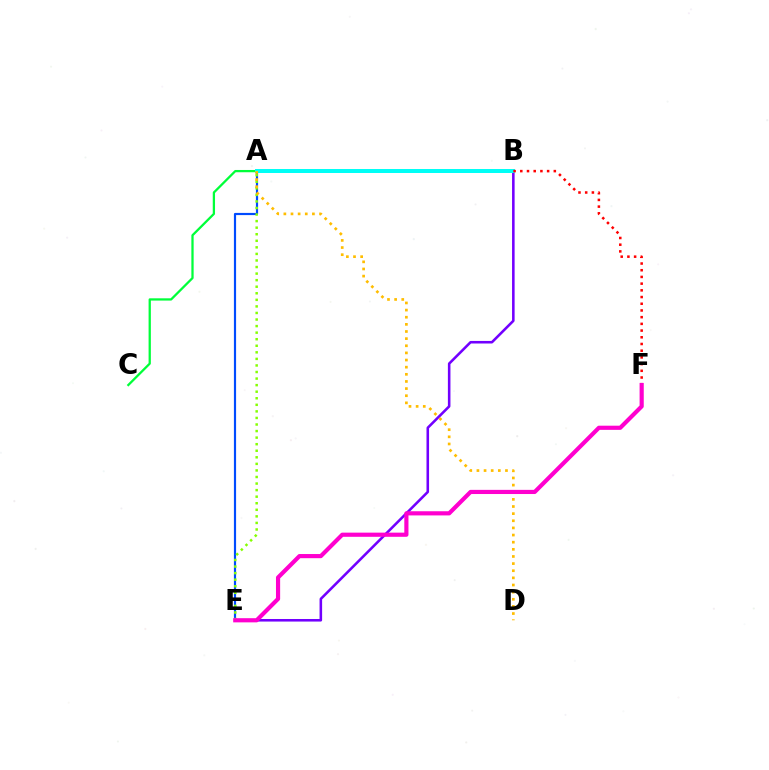{('B', 'E'): [{'color': '#7200ff', 'line_style': 'solid', 'thickness': 1.85}], ('A', 'E'): [{'color': '#004bff', 'line_style': 'solid', 'thickness': 1.57}, {'color': '#84ff00', 'line_style': 'dotted', 'thickness': 1.78}], ('A', 'C'): [{'color': '#00ff39', 'line_style': 'solid', 'thickness': 1.64}], ('A', 'B'): [{'color': '#00fff6', 'line_style': 'solid', 'thickness': 2.87}], ('A', 'D'): [{'color': '#ffbd00', 'line_style': 'dotted', 'thickness': 1.94}], ('B', 'F'): [{'color': '#ff0000', 'line_style': 'dotted', 'thickness': 1.82}], ('E', 'F'): [{'color': '#ff00cf', 'line_style': 'solid', 'thickness': 3.0}]}